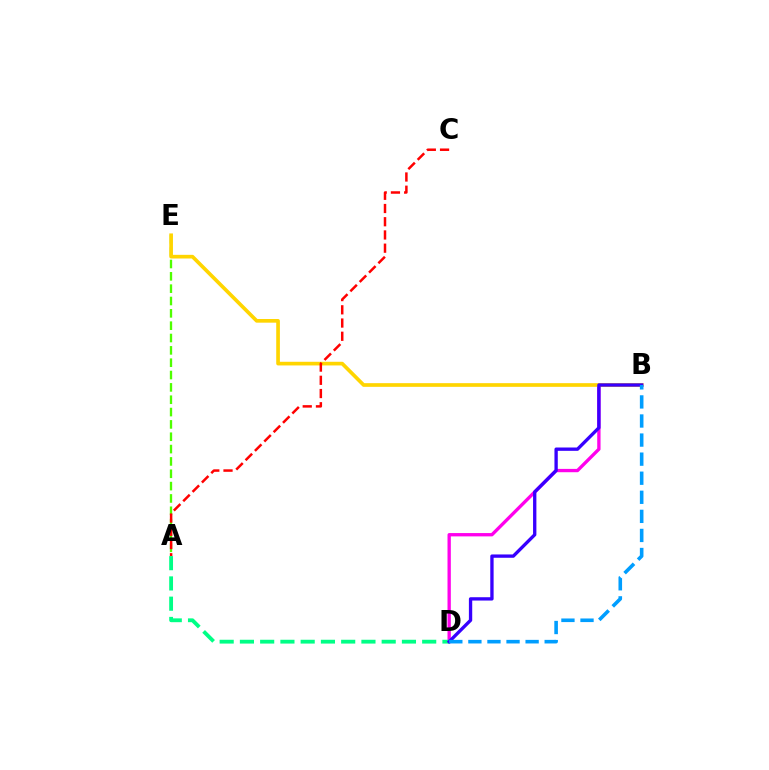{('B', 'D'): [{'color': '#ff00ed', 'line_style': 'solid', 'thickness': 2.39}, {'color': '#3700ff', 'line_style': 'solid', 'thickness': 2.4}, {'color': '#009eff', 'line_style': 'dashed', 'thickness': 2.59}], ('A', 'E'): [{'color': '#4fff00', 'line_style': 'dashed', 'thickness': 1.68}], ('B', 'E'): [{'color': '#ffd500', 'line_style': 'solid', 'thickness': 2.64}], ('A', 'C'): [{'color': '#ff0000', 'line_style': 'dashed', 'thickness': 1.8}], ('A', 'D'): [{'color': '#00ff86', 'line_style': 'dashed', 'thickness': 2.75}]}